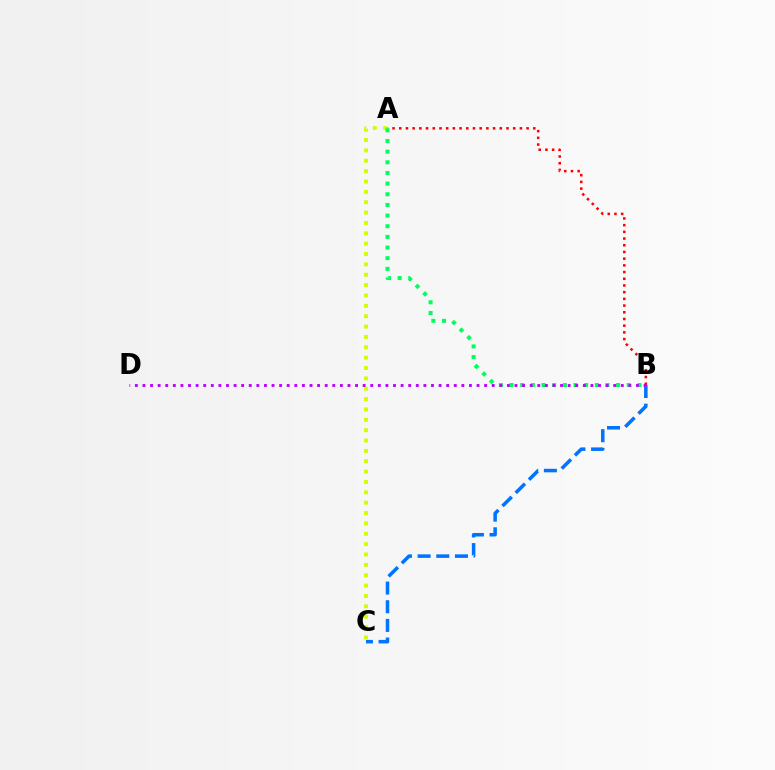{('B', 'C'): [{'color': '#0074ff', 'line_style': 'dashed', 'thickness': 2.54}], ('A', 'C'): [{'color': '#d1ff00', 'line_style': 'dotted', 'thickness': 2.82}], ('A', 'B'): [{'color': '#ff0000', 'line_style': 'dotted', 'thickness': 1.82}, {'color': '#00ff5c', 'line_style': 'dotted', 'thickness': 2.9}], ('B', 'D'): [{'color': '#b900ff', 'line_style': 'dotted', 'thickness': 2.06}]}